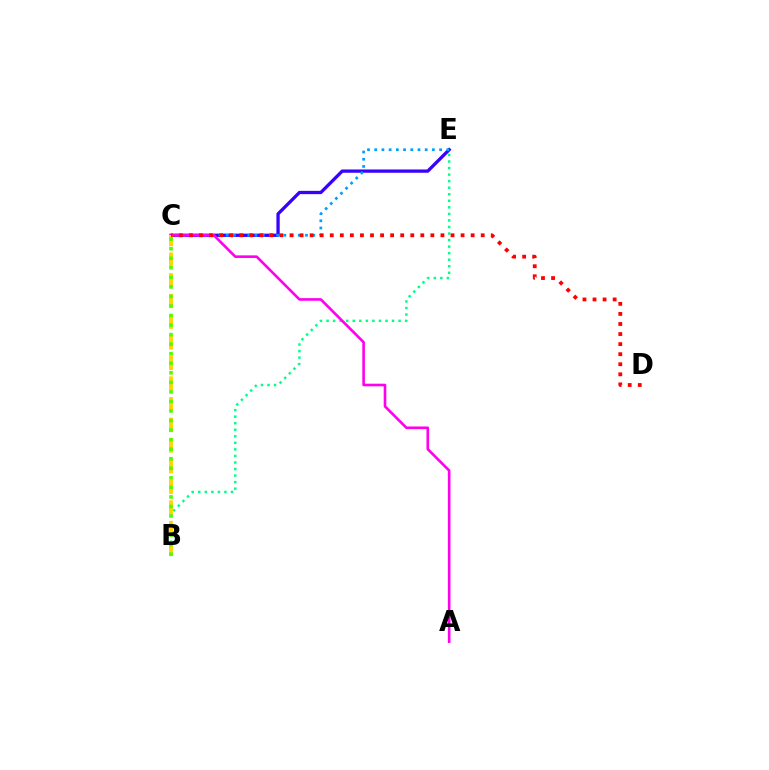{('B', 'E'): [{'color': '#00ff86', 'line_style': 'dotted', 'thickness': 1.78}], ('C', 'E'): [{'color': '#3700ff', 'line_style': 'solid', 'thickness': 2.37}, {'color': '#009eff', 'line_style': 'dotted', 'thickness': 1.96}], ('A', 'C'): [{'color': '#ff00ed', 'line_style': 'solid', 'thickness': 1.88}], ('B', 'C'): [{'color': '#ffd500', 'line_style': 'dashed', 'thickness': 2.81}, {'color': '#4fff00', 'line_style': 'dotted', 'thickness': 2.59}], ('C', 'D'): [{'color': '#ff0000', 'line_style': 'dotted', 'thickness': 2.73}]}